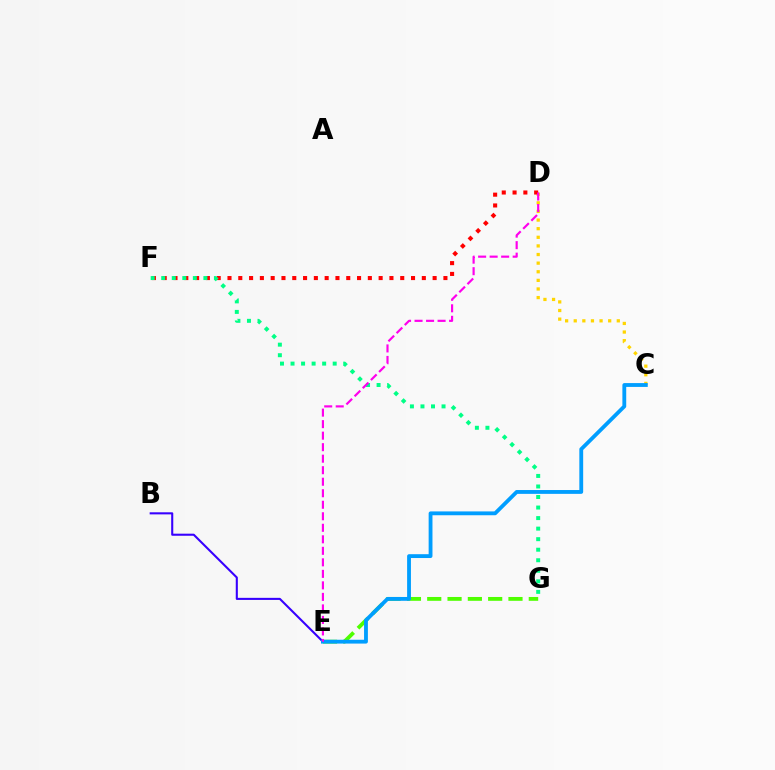{('C', 'D'): [{'color': '#ffd500', 'line_style': 'dotted', 'thickness': 2.34}], ('D', 'F'): [{'color': '#ff0000', 'line_style': 'dotted', 'thickness': 2.93}], ('B', 'E'): [{'color': '#3700ff', 'line_style': 'solid', 'thickness': 1.5}], ('E', 'G'): [{'color': '#4fff00', 'line_style': 'dashed', 'thickness': 2.76}], ('F', 'G'): [{'color': '#00ff86', 'line_style': 'dotted', 'thickness': 2.86}], ('C', 'E'): [{'color': '#009eff', 'line_style': 'solid', 'thickness': 2.76}], ('D', 'E'): [{'color': '#ff00ed', 'line_style': 'dashed', 'thickness': 1.56}]}